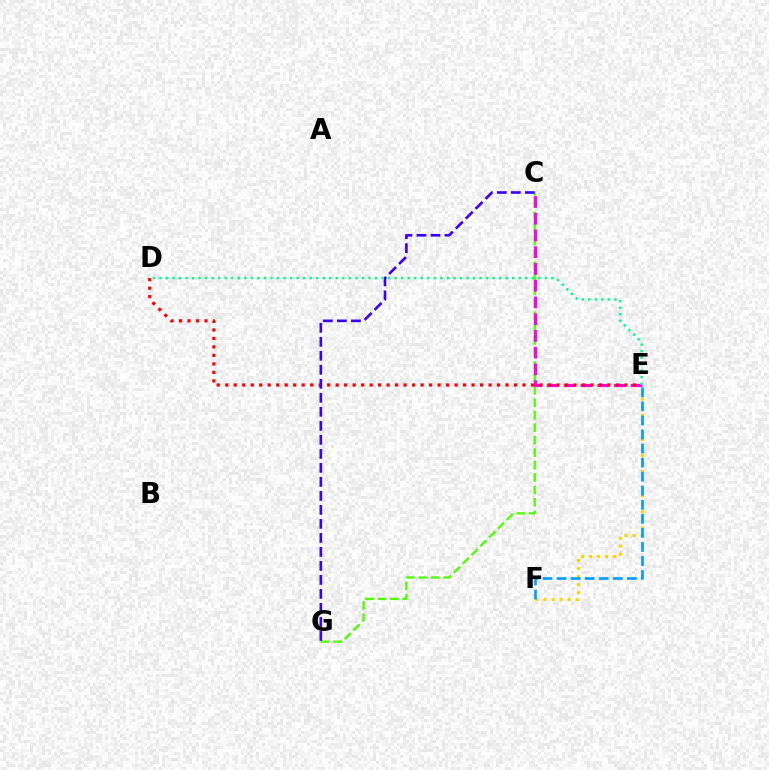{('C', 'G'): [{'color': '#4fff00', 'line_style': 'dashed', 'thickness': 1.69}, {'color': '#3700ff', 'line_style': 'dashed', 'thickness': 1.9}], ('E', 'F'): [{'color': '#ffd500', 'line_style': 'dotted', 'thickness': 2.19}, {'color': '#009eff', 'line_style': 'dashed', 'thickness': 1.91}], ('C', 'E'): [{'color': '#ff00ed', 'line_style': 'dashed', 'thickness': 2.28}], ('D', 'E'): [{'color': '#ff0000', 'line_style': 'dotted', 'thickness': 2.31}, {'color': '#00ff86', 'line_style': 'dotted', 'thickness': 1.78}]}